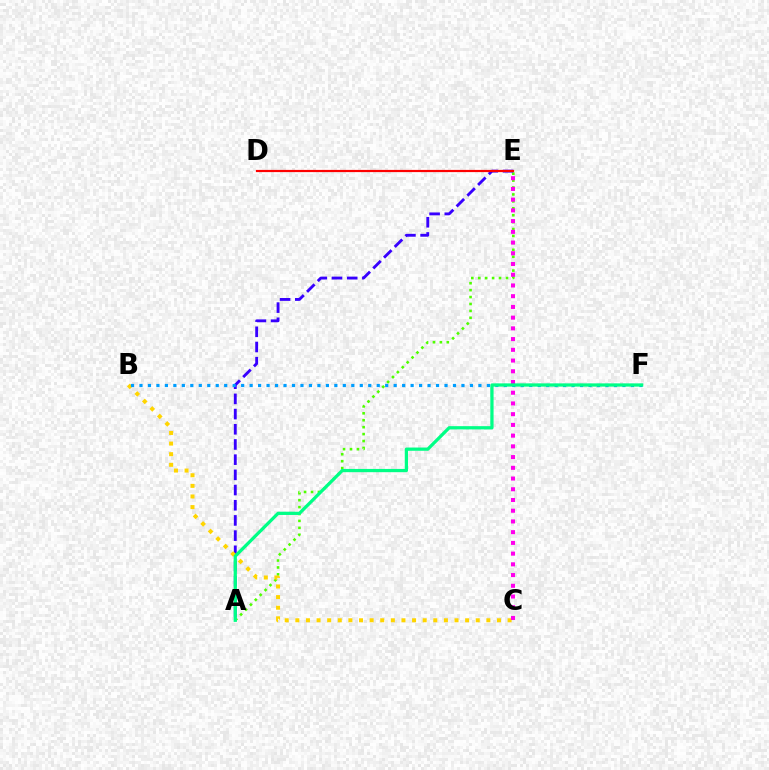{('A', 'E'): [{'color': '#4fff00', 'line_style': 'dotted', 'thickness': 1.88}, {'color': '#3700ff', 'line_style': 'dashed', 'thickness': 2.06}], ('D', 'E'): [{'color': '#ff0000', 'line_style': 'solid', 'thickness': 1.58}], ('B', 'C'): [{'color': '#ffd500', 'line_style': 'dotted', 'thickness': 2.88}], ('C', 'E'): [{'color': '#ff00ed', 'line_style': 'dotted', 'thickness': 2.91}], ('B', 'F'): [{'color': '#009eff', 'line_style': 'dotted', 'thickness': 2.3}], ('A', 'F'): [{'color': '#00ff86', 'line_style': 'solid', 'thickness': 2.34}]}